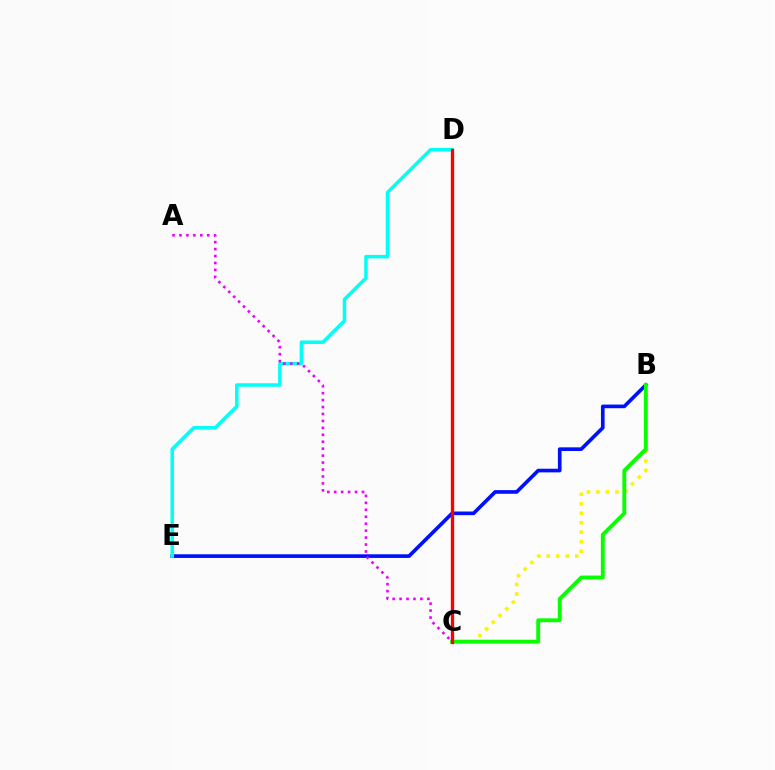{('B', 'E'): [{'color': '#0010ff', 'line_style': 'solid', 'thickness': 2.63}], ('B', 'C'): [{'color': '#fcf500', 'line_style': 'dotted', 'thickness': 2.58}, {'color': '#08ff00', 'line_style': 'solid', 'thickness': 2.79}], ('D', 'E'): [{'color': '#00fff6', 'line_style': 'solid', 'thickness': 2.51}], ('A', 'C'): [{'color': '#ee00ff', 'line_style': 'dotted', 'thickness': 1.89}], ('C', 'D'): [{'color': '#ff0000', 'line_style': 'solid', 'thickness': 2.38}]}